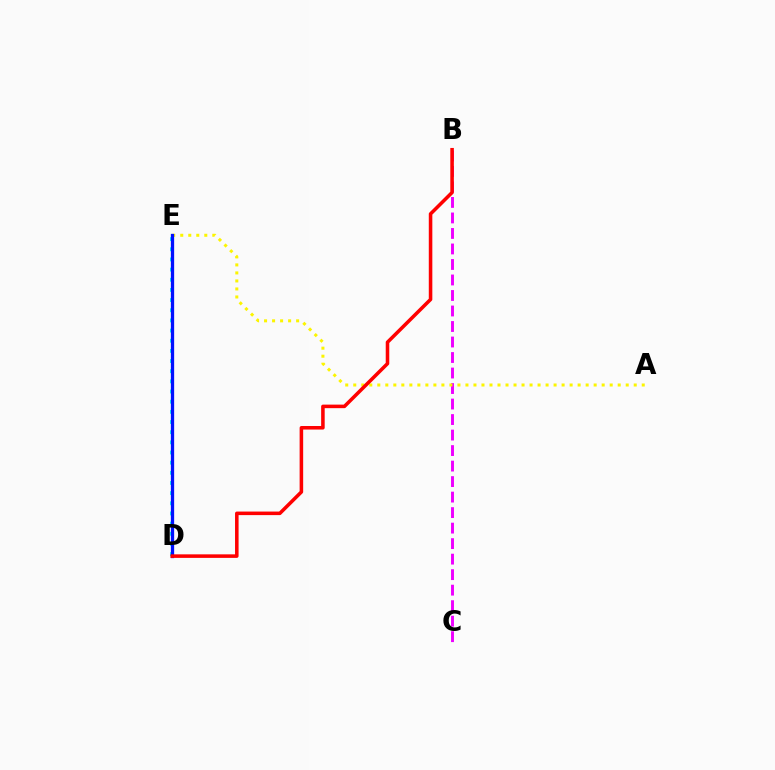{('D', 'E'): [{'color': '#00fff6', 'line_style': 'dotted', 'thickness': 2.76}, {'color': '#08ff00', 'line_style': 'solid', 'thickness': 1.84}, {'color': '#0010ff', 'line_style': 'solid', 'thickness': 2.37}], ('B', 'C'): [{'color': '#ee00ff', 'line_style': 'dashed', 'thickness': 2.11}], ('A', 'E'): [{'color': '#fcf500', 'line_style': 'dotted', 'thickness': 2.18}], ('B', 'D'): [{'color': '#ff0000', 'line_style': 'solid', 'thickness': 2.55}]}